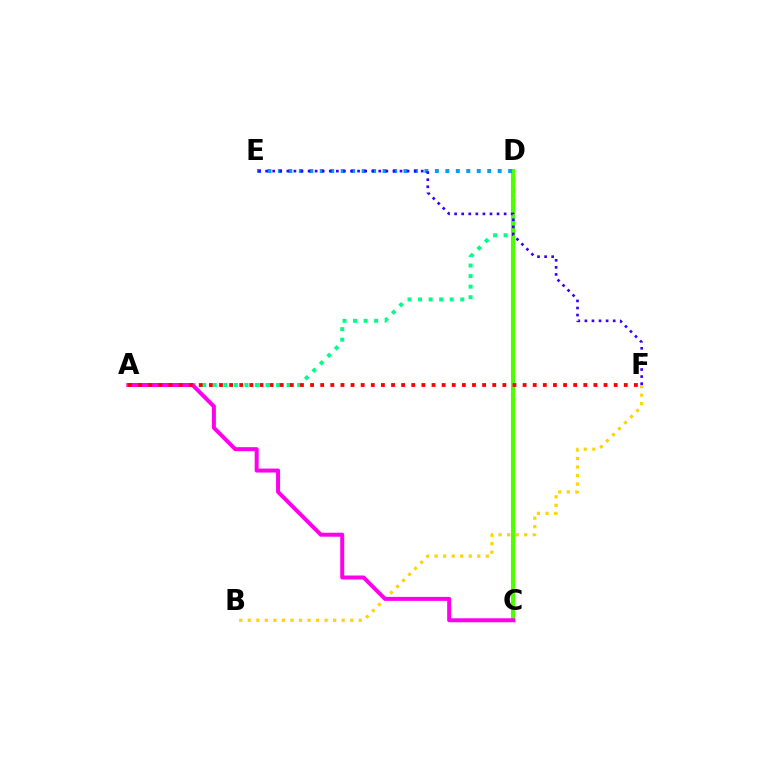{('A', 'D'): [{'color': '#00ff86', 'line_style': 'dotted', 'thickness': 2.87}], ('C', 'D'): [{'color': '#4fff00', 'line_style': 'solid', 'thickness': 2.93}], ('D', 'E'): [{'color': '#009eff', 'line_style': 'dotted', 'thickness': 2.84}], ('B', 'F'): [{'color': '#ffd500', 'line_style': 'dotted', 'thickness': 2.32}], ('E', 'F'): [{'color': '#3700ff', 'line_style': 'dotted', 'thickness': 1.92}], ('A', 'C'): [{'color': '#ff00ed', 'line_style': 'solid', 'thickness': 2.87}], ('A', 'F'): [{'color': '#ff0000', 'line_style': 'dotted', 'thickness': 2.75}]}